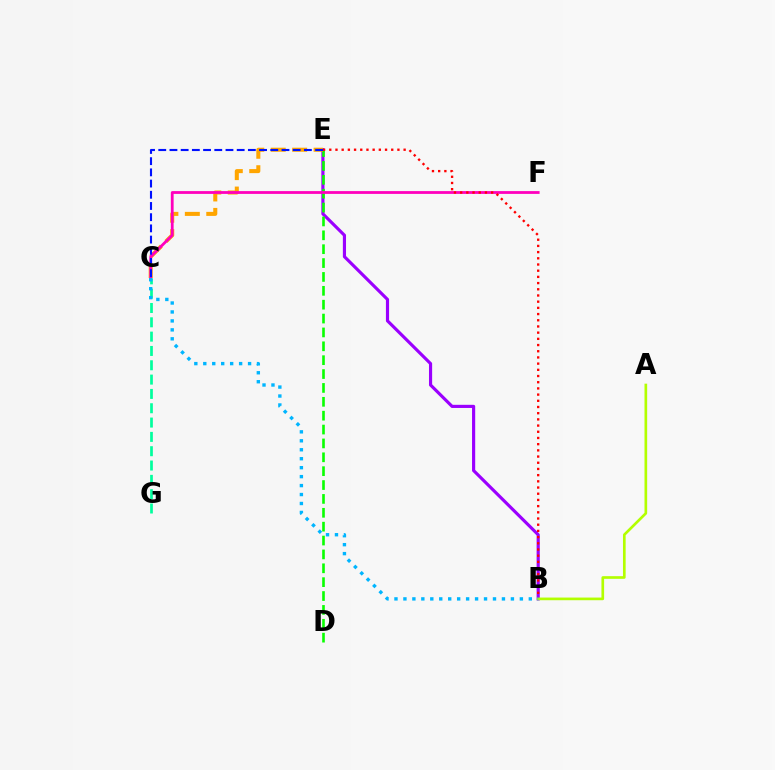{('B', 'E'): [{'color': '#9b00ff', 'line_style': 'solid', 'thickness': 2.27}, {'color': '#ff0000', 'line_style': 'dotted', 'thickness': 1.68}], ('D', 'E'): [{'color': '#08ff00', 'line_style': 'dashed', 'thickness': 1.88}], ('C', 'E'): [{'color': '#ffa500', 'line_style': 'dashed', 'thickness': 2.91}, {'color': '#0010ff', 'line_style': 'dashed', 'thickness': 1.52}], ('C', 'F'): [{'color': '#ff00bd', 'line_style': 'solid', 'thickness': 2.01}], ('C', 'G'): [{'color': '#00ff9d', 'line_style': 'dashed', 'thickness': 1.95}], ('A', 'B'): [{'color': '#b3ff00', 'line_style': 'solid', 'thickness': 1.92}], ('B', 'C'): [{'color': '#00b5ff', 'line_style': 'dotted', 'thickness': 2.43}]}